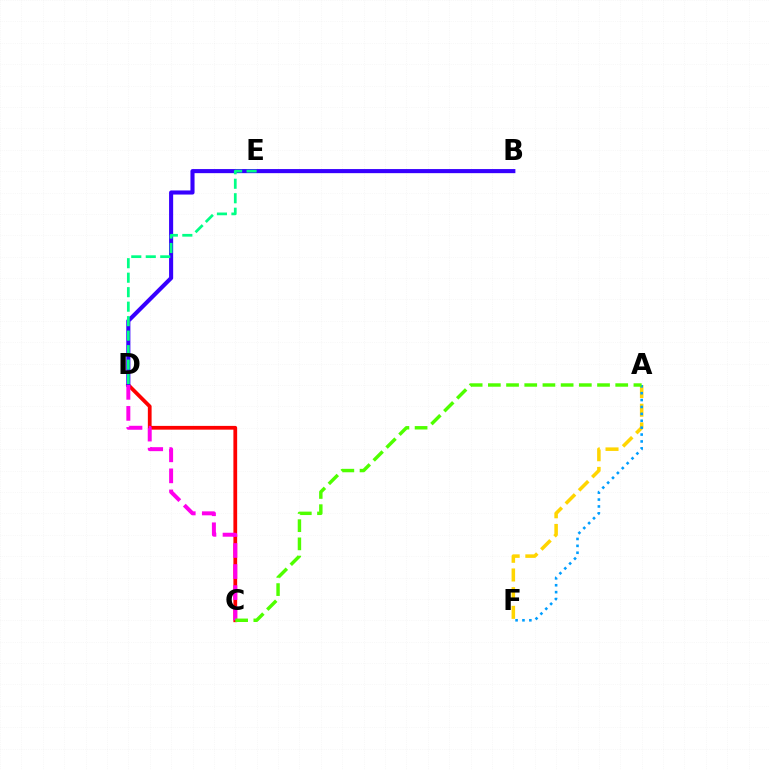{('A', 'F'): [{'color': '#ffd500', 'line_style': 'dashed', 'thickness': 2.54}, {'color': '#009eff', 'line_style': 'dotted', 'thickness': 1.87}], ('C', 'D'): [{'color': '#ff0000', 'line_style': 'solid', 'thickness': 2.71}, {'color': '#ff00ed', 'line_style': 'dashed', 'thickness': 2.86}], ('B', 'D'): [{'color': '#3700ff', 'line_style': 'solid', 'thickness': 2.95}], ('A', 'C'): [{'color': '#4fff00', 'line_style': 'dashed', 'thickness': 2.47}], ('D', 'E'): [{'color': '#00ff86', 'line_style': 'dashed', 'thickness': 1.97}]}